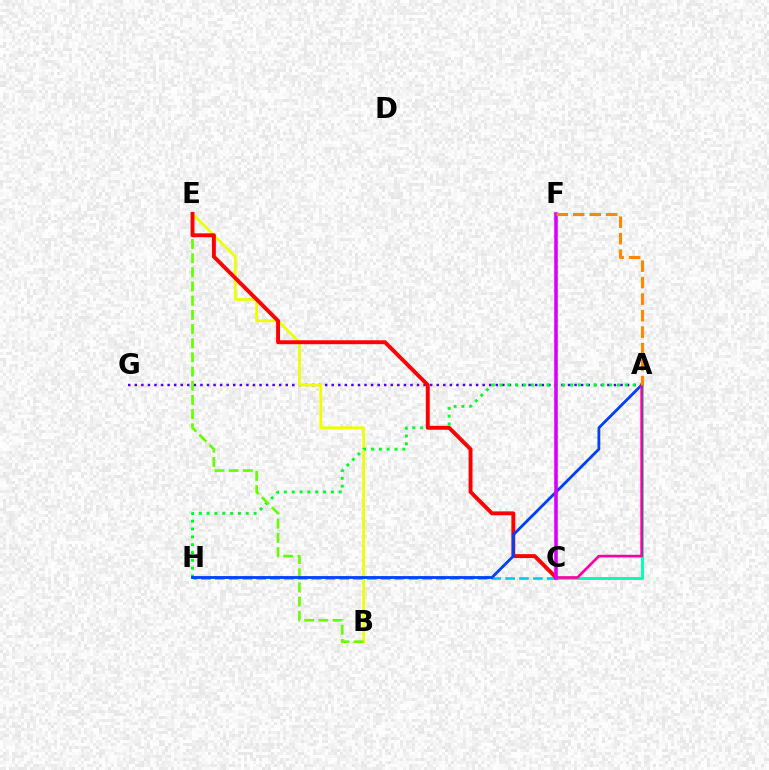{('A', 'G'): [{'color': '#4f00ff', 'line_style': 'dotted', 'thickness': 1.78}], ('B', 'E'): [{'color': '#eeff00', 'line_style': 'solid', 'thickness': 1.99}, {'color': '#66ff00', 'line_style': 'dashed', 'thickness': 1.93}], ('C', 'H'): [{'color': '#00c7ff', 'line_style': 'dashed', 'thickness': 1.88}], ('A', 'H'): [{'color': '#00ff27', 'line_style': 'dotted', 'thickness': 2.13}, {'color': '#003fff', 'line_style': 'solid', 'thickness': 2.02}], ('C', 'E'): [{'color': '#ff0000', 'line_style': 'solid', 'thickness': 2.81}], ('A', 'C'): [{'color': '#00ffaf', 'line_style': 'solid', 'thickness': 2.1}, {'color': '#ff00a0', 'line_style': 'solid', 'thickness': 1.92}], ('C', 'F'): [{'color': '#d600ff', 'line_style': 'solid', 'thickness': 2.57}], ('A', 'F'): [{'color': '#ff8800', 'line_style': 'dashed', 'thickness': 2.24}]}